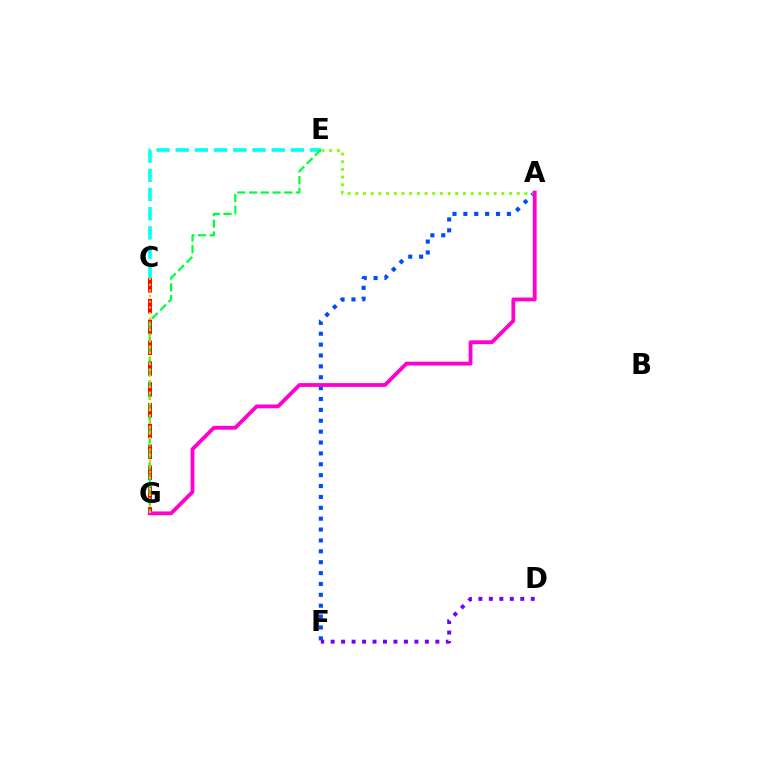{('A', 'F'): [{'color': '#004bff', 'line_style': 'dotted', 'thickness': 2.96}], ('C', 'E'): [{'color': '#00fff6', 'line_style': 'dashed', 'thickness': 2.61}], ('C', 'G'): [{'color': '#ff0000', 'line_style': 'dashed', 'thickness': 2.83}, {'color': '#ffbd00', 'line_style': 'dotted', 'thickness': 1.54}], ('E', 'G'): [{'color': '#00ff39', 'line_style': 'dashed', 'thickness': 1.59}], ('A', 'E'): [{'color': '#84ff00', 'line_style': 'dotted', 'thickness': 2.09}], ('D', 'F'): [{'color': '#7200ff', 'line_style': 'dotted', 'thickness': 2.84}], ('A', 'G'): [{'color': '#ff00cf', 'line_style': 'solid', 'thickness': 2.74}]}